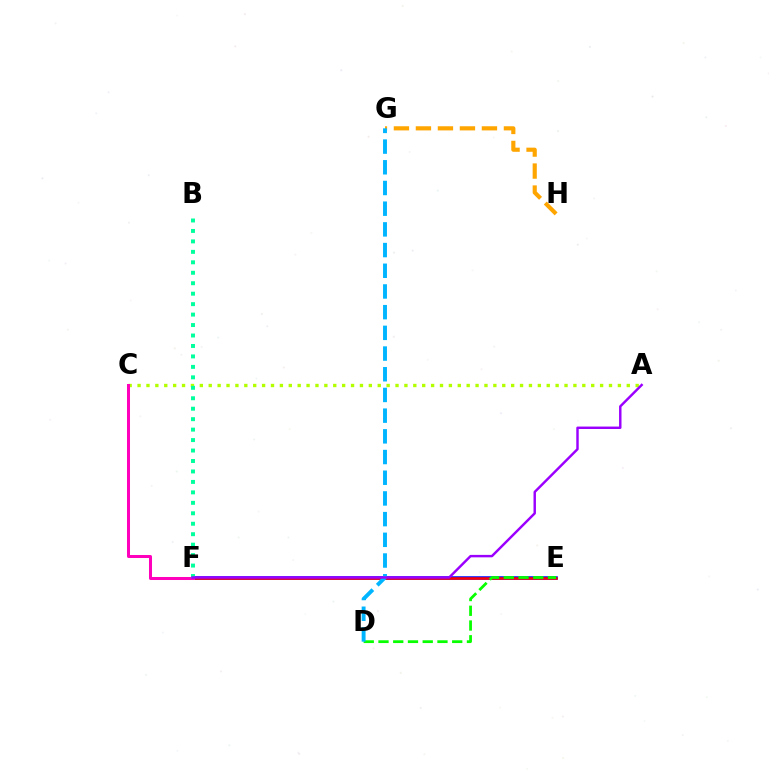{('E', 'F'): [{'color': '#0010ff', 'line_style': 'solid', 'thickness': 2.56}, {'color': '#ff0000', 'line_style': 'solid', 'thickness': 1.82}], ('A', 'C'): [{'color': '#b3ff00', 'line_style': 'dotted', 'thickness': 2.42}], ('C', 'F'): [{'color': '#ff00bd', 'line_style': 'solid', 'thickness': 2.17}], ('D', 'E'): [{'color': '#08ff00', 'line_style': 'dashed', 'thickness': 2.0}], ('G', 'H'): [{'color': '#ffa500', 'line_style': 'dashed', 'thickness': 2.99}], ('B', 'F'): [{'color': '#00ff9d', 'line_style': 'dotted', 'thickness': 2.84}], ('D', 'G'): [{'color': '#00b5ff', 'line_style': 'dashed', 'thickness': 2.81}], ('A', 'F'): [{'color': '#9b00ff', 'line_style': 'solid', 'thickness': 1.76}]}